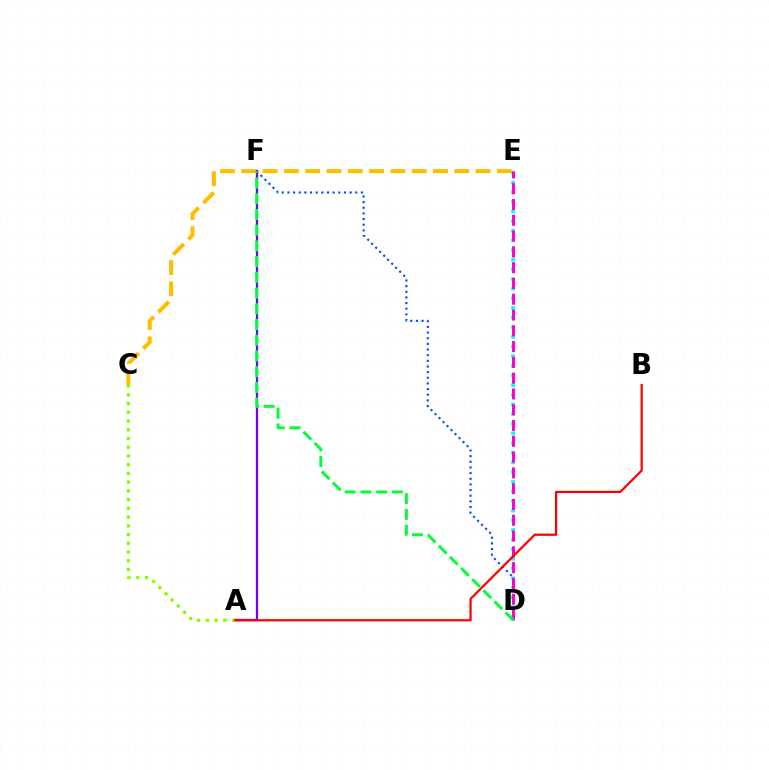{('C', 'E'): [{'color': '#ffbd00', 'line_style': 'dashed', 'thickness': 2.89}], ('D', 'F'): [{'color': '#004bff', 'line_style': 'dotted', 'thickness': 1.54}, {'color': '#00ff39', 'line_style': 'dashed', 'thickness': 2.14}], ('A', 'F'): [{'color': '#7200ff', 'line_style': 'solid', 'thickness': 1.64}], ('D', 'E'): [{'color': '#00fff6', 'line_style': 'dotted', 'thickness': 2.62}, {'color': '#ff00cf', 'line_style': 'dashed', 'thickness': 2.14}], ('A', 'C'): [{'color': '#84ff00', 'line_style': 'dotted', 'thickness': 2.37}], ('A', 'B'): [{'color': '#ff0000', 'line_style': 'solid', 'thickness': 1.61}]}